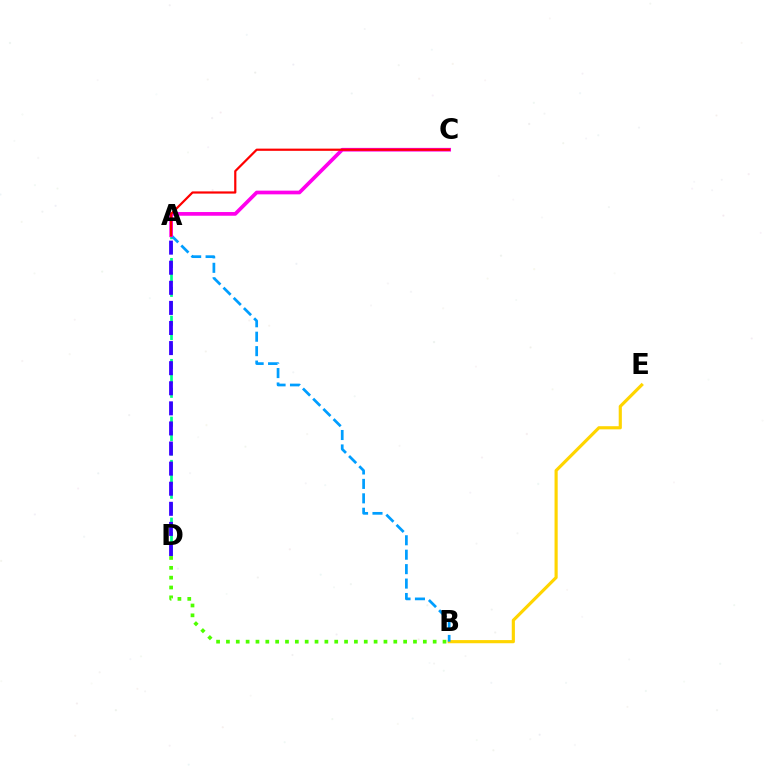{('B', 'E'): [{'color': '#ffd500', 'line_style': 'solid', 'thickness': 2.27}], ('A', 'D'): [{'color': '#00ff86', 'line_style': 'dashed', 'thickness': 1.96}, {'color': '#3700ff', 'line_style': 'dashed', 'thickness': 2.73}], ('A', 'B'): [{'color': '#009eff', 'line_style': 'dashed', 'thickness': 1.96}], ('B', 'D'): [{'color': '#4fff00', 'line_style': 'dotted', 'thickness': 2.67}], ('A', 'C'): [{'color': '#ff00ed', 'line_style': 'solid', 'thickness': 2.66}, {'color': '#ff0000', 'line_style': 'solid', 'thickness': 1.59}]}